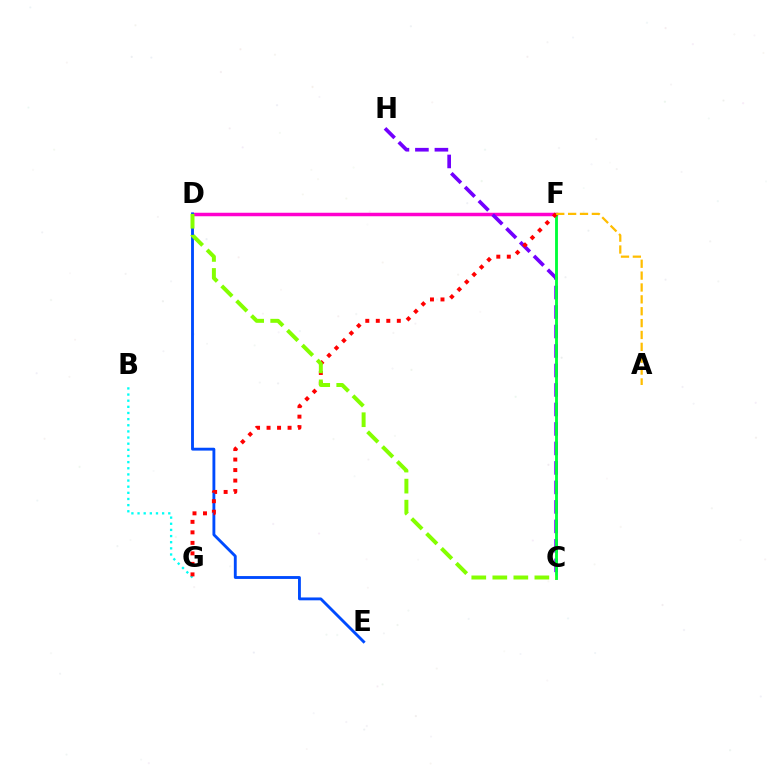{('D', 'F'): [{'color': '#ff00cf', 'line_style': 'solid', 'thickness': 2.51}], ('B', 'G'): [{'color': '#00fff6', 'line_style': 'dotted', 'thickness': 1.67}], ('C', 'H'): [{'color': '#7200ff', 'line_style': 'dashed', 'thickness': 2.65}], ('D', 'E'): [{'color': '#004bff', 'line_style': 'solid', 'thickness': 2.06}], ('C', 'F'): [{'color': '#00ff39', 'line_style': 'solid', 'thickness': 2.06}], ('F', 'G'): [{'color': '#ff0000', 'line_style': 'dotted', 'thickness': 2.85}], ('C', 'D'): [{'color': '#84ff00', 'line_style': 'dashed', 'thickness': 2.86}], ('A', 'F'): [{'color': '#ffbd00', 'line_style': 'dashed', 'thickness': 1.61}]}